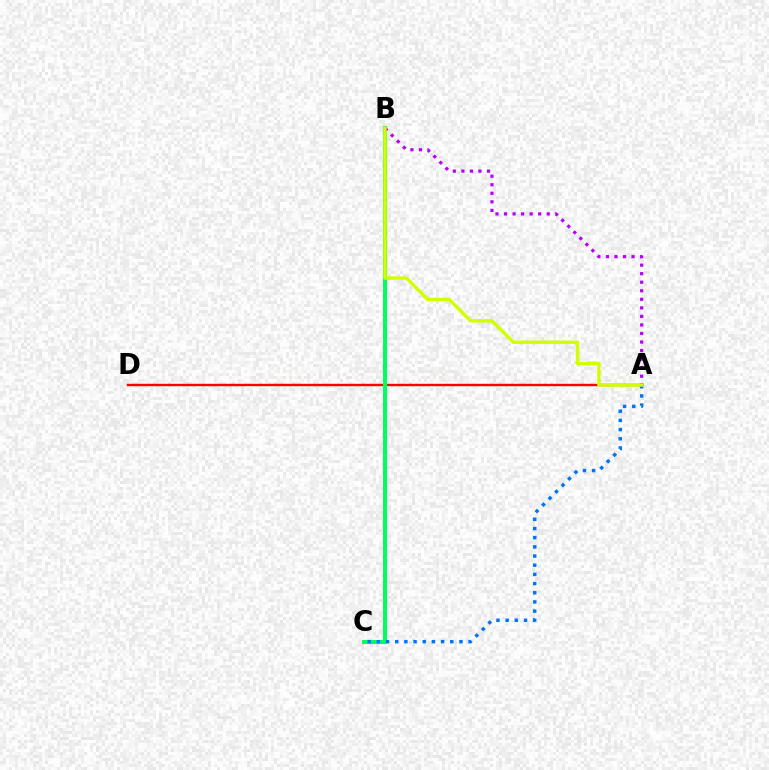{('A', 'D'): [{'color': '#ff0000', 'line_style': 'solid', 'thickness': 1.72}], ('B', 'C'): [{'color': '#00ff5c', 'line_style': 'solid', 'thickness': 2.91}], ('A', 'C'): [{'color': '#0074ff', 'line_style': 'dotted', 'thickness': 2.49}], ('A', 'B'): [{'color': '#b900ff', 'line_style': 'dotted', 'thickness': 2.32}, {'color': '#d1ff00', 'line_style': 'solid', 'thickness': 2.44}]}